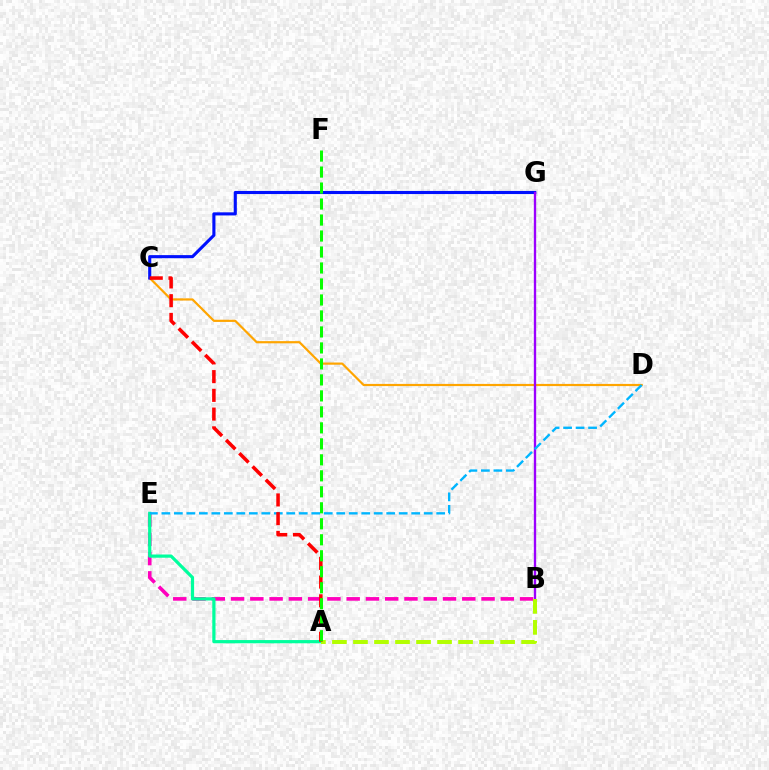{('C', 'D'): [{'color': '#ffa500', 'line_style': 'solid', 'thickness': 1.58}], ('C', 'G'): [{'color': '#0010ff', 'line_style': 'solid', 'thickness': 2.23}], ('B', 'E'): [{'color': '#ff00bd', 'line_style': 'dashed', 'thickness': 2.62}], ('A', 'E'): [{'color': '#00ff9d', 'line_style': 'solid', 'thickness': 2.31}], ('B', 'G'): [{'color': '#9b00ff', 'line_style': 'solid', 'thickness': 1.69}], ('A', 'B'): [{'color': '#b3ff00', 'line_style': 'dashed', 'thickness': 2.86}], ('D', 'E'): [{'color': '#00b5ff', 'line_style': 'dashed', 'thickness': 1.7}], ('A', 'C'): [{'color': '#ff0000', 'line_style': 'dashed', 'thickness': 2.55}], ('A', 'F'): [{'color': '#08ff00', 'line_style': 'dashed', 'thickness': 2.17}]}